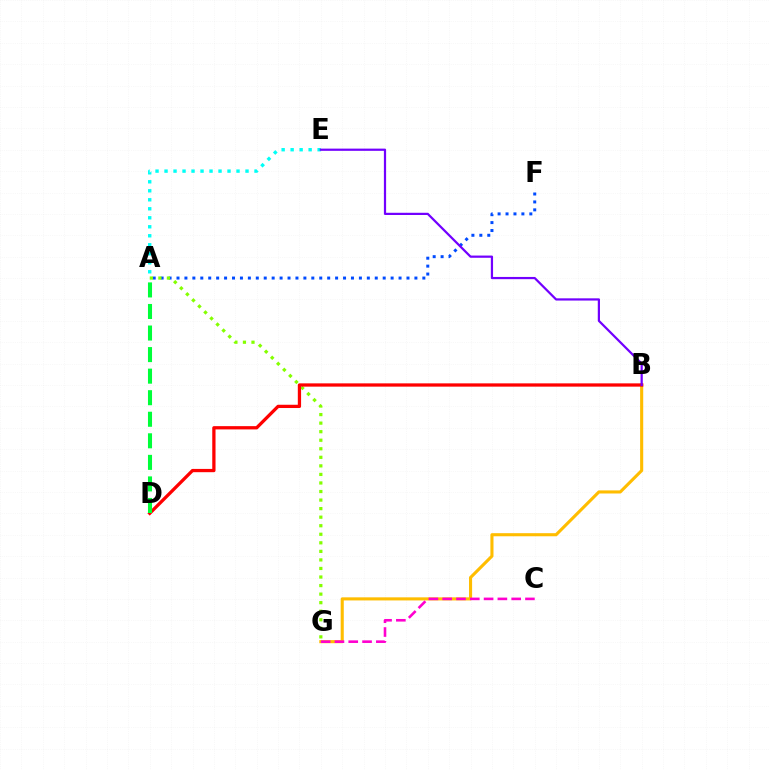{('B', 'G'): [{'color': '#ffbd00', 'line_style': 'solid', 'thickness': 2.23}], ('A', 'F'): [{'color': '#004bff', 'line_style': 'dotted', 'thickness': 2.15}], ('A', 'E'): [{'color': '#00fff6', 'line_style': 'dotted', 'thickness': 2.44}], ('A', 'G'): [{'color': '#84ff00', 'line_style': 'dotted', 'thickness': 2.32}], ('B', 'D'): [{'color': '#ff0000', 'line_style': 'solid', 'thickness': 2.36}], ('A', 'D'): [{'color': '#00ff39', 'line_style': 'dashed', 'thickness': 2.93}], ('B', 'E'): [{'color': '#7200ff', 'line_style': 'solid', 'thickness': 1.6}], ('C', 'G'): [{'color': '#ff00cf', 'line_style': 'dashed', 'thickness': 1.87}]}